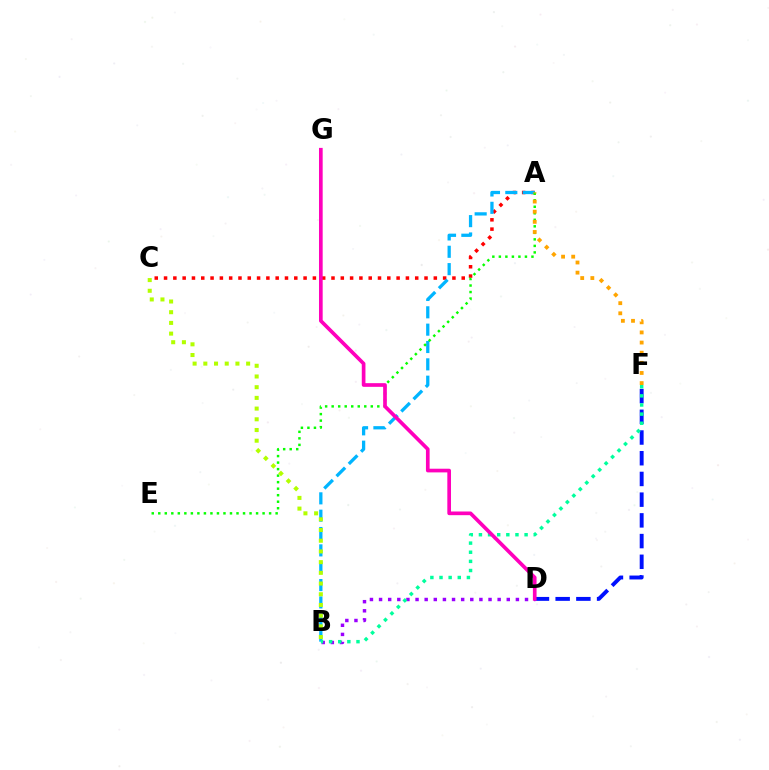{('A', 'C'): [{'color': '#ff0000', 'line_style': 'dotted', 'thickness': 2.53}], ('A', 'B'): [{'color': '#00b5ff', 'line_style': 'dashed', 'thickness': 2.36}], ('D', 'F'): [{'color': '#0010ff', 'line_style': 'dashed', 'thickness': 2.81}], ('B', 'D'): [{'color': '#9b00ff', 'line_style': 'dotted', 'thickness': 2.48}], ('A', 'E'): [{'color': '#08ff00', 'line_style': 'dotted', 'thickness': 1.77}], ('B', 'C'): [{'color': '#b3ff00', 'line_style': 'dotted', 'thickness': 2.91}], ('B', 'F'): [{'color': '#00ff9d', 'line_style': 'dotted', 'thickness': 2.48}], ('D', 'G'): [{'color': '#ff00bd', 'line_style': 'solid', 'thickness': 2.65}], ('A', 'F'): [{'color': '#ffa500', 'line_style': 'dotted', 'thickness': 2.75}]}